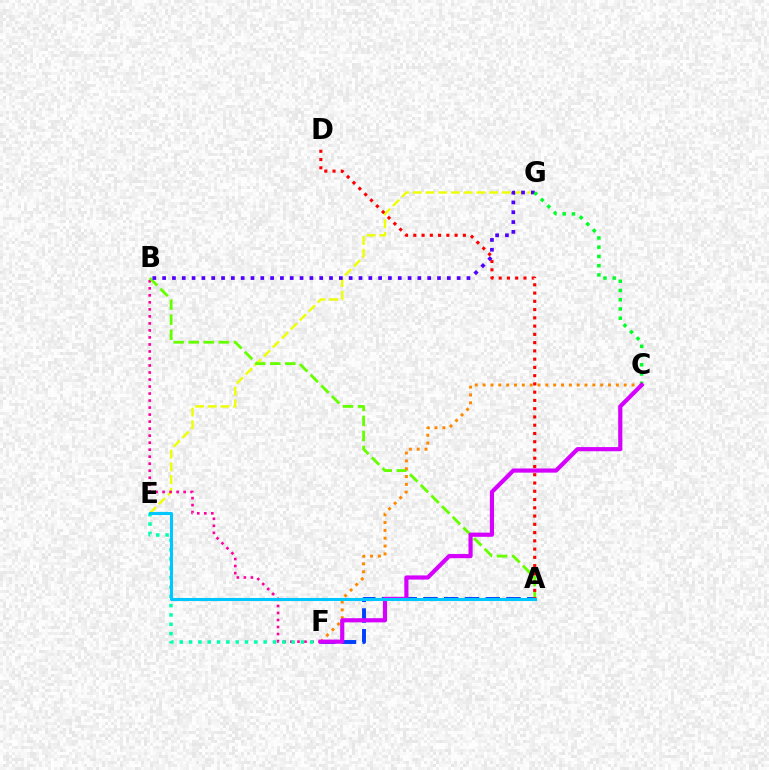{('E', 'G'): [{'color': '#eeff00', 'line_style': 'dashed', 'thickness': 1.73}], ('B', 'F'): [{'color': '#ff00a0', 'line_style': 'dotted', 'thickness': 1.91}], ('A', 'F'): [{'color': '#003fff', 'line_style': 'dashed', 'thickness': 2.82}], ('A', 'B'): [{'color': '#66ff00', 'line_style': 'dashed', 'thickness': 2.05}], ('E', 'F'): [{'color': '#00ffaf', 'line_style': 'dotted', 'thickness': 2.53}], ('B', 'G'): [{'color': '#4f00ff', 'line_style': 'dotted', 'thickness': 2.67}], ('C', 'G'): [{'color': '#00ff27', 'line_style': 'dotted', 'thickness': 2.51}], ('C', 'F'): [{'color': '#ff8800', 'line_style': 'dotted', 'thickness': 2.13}, {'color': '#d600ff', 'line_style': 'solid', 'thickness': 3.0}], ('A', 'D'): [{'color': '#ff0000', 'line_style': 'dotted', 'thickness': 2.24}], ('A', 'E'): [{'color': '#00c7ff', 'line_style': 'solid', 'thickness': 2.21}]}